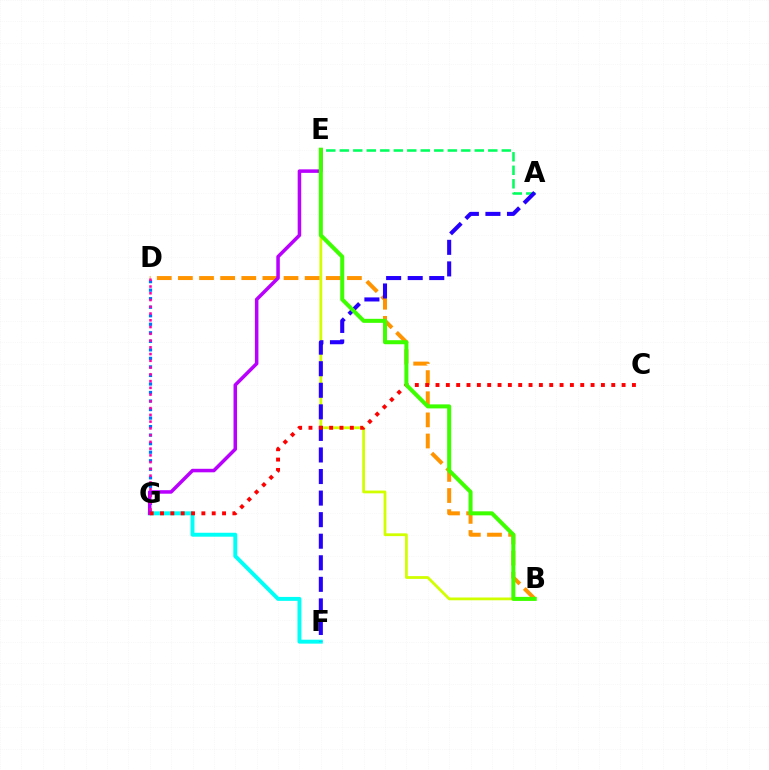{('D', 'G'): [{'color': '#0074ff', 'line_style': 'dotted', 'thickness': 2.32}, {'color': '#ff00ac', 'line_style': 'dotted', 'thickness': 1.84}], ('B', 'E'): [{'color': '#d1ff00', 'line_style': 'solid', 'thickness': 2.0}, {'color': '#3dff00', 'line_style': 'solid', 'thickness': 2.9}], ('F', 'G'): [{'color': '#00fff6', 'line_style': 'solid', 'thickness': 2.83}], ('A', 'E'): [{'color': '#00ff5c', 'line_style': 'dashed', 'thickness': 1.83}], ('B', 'D'): [{'color': '#ff9400', 'line_style': 'dashed', 'thickness': 2.87}], ('E', 'G'): [{'color': '#b900ff', 'line_style': 'solid', 'thickness': 2.53}], ('A', 'F'): [{'color': '#2500ff', 'line_style': 'dashed', 'thickness': 2.93}], ('C', 'G'): [{'color': '#ff0000', 'line_style': 'dotted', 'thickness': 2.81}]}